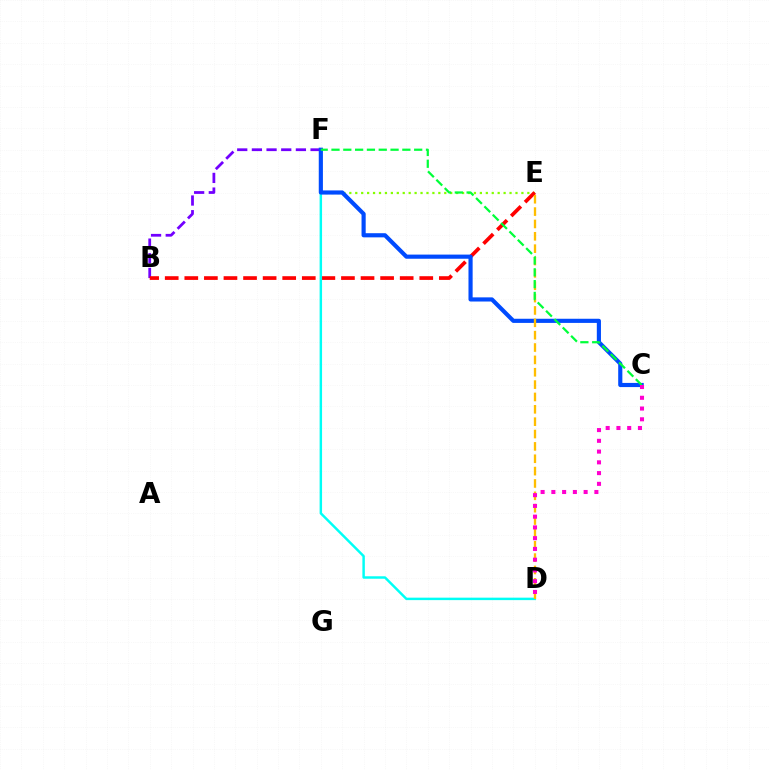{('B', 'F'): [{'color': '#7200ff', 'line_style': 'dashed', 'thickness': 1.99}], ('E', 'F'): [{'color': '#84ff00', 'line_style': 'dotted', 'thickness': 1.61}], ('B', 'E'): [{'color': '#ff0000', 'line_style': 'dashed', 'thickness': 2.66}], ('D', 'F'): [{'color': '#00fff6', 'line_style': 'solid', 'thickness': 1.77}], ('C', 'F'): [{'color': '#004bff', 'line_style': 'solid', 'thickness': 2.99}, {'color': '#00ff39', 'line_style': 'dashed', 'thickness': 1.6}], ('D', 'E'): [{'color': '#ffbd00', 'line_style': 'dashed', 'thickness': 1.68}], ('C', 'D'): [{'color': '#ff00cf', 'line_style': 'dotted', 'thickness': 2.92}]}